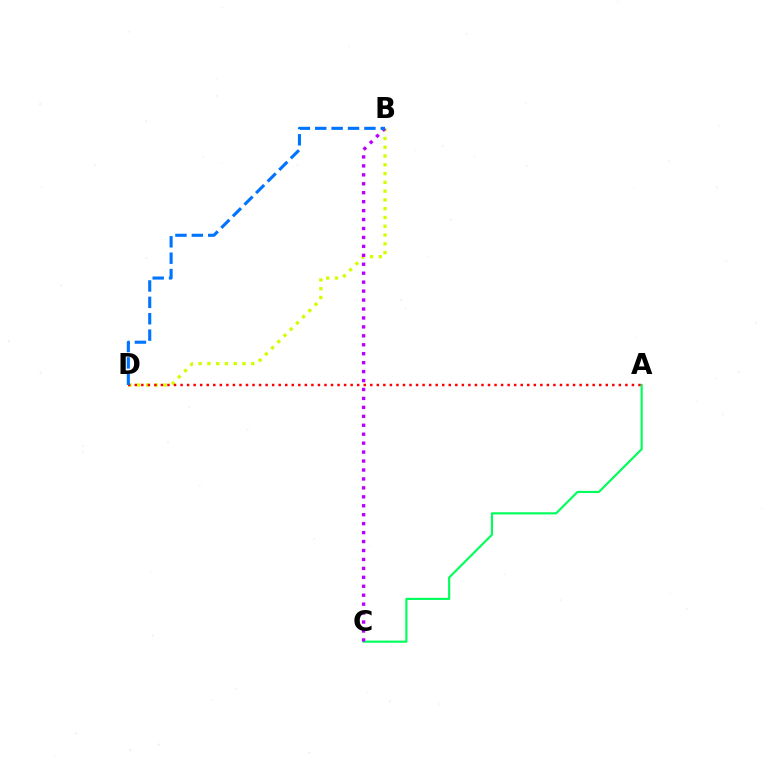{('A', 'C'): [{'color': '#00ff5c', 'line_style': 'solid', 'thickness': 1.55}], ('B', 'D'): [{'color': '#d1ff00', 'line_style': 'dotted', 'thickness': 2.38}, {'color': '#0074ff', 'line_style': 'dashed', 'thickness': 2.23}], ('A', 'D'): [{'color': '#ff0000', 'line_style': 'dotted', 'thickness': 1.78}], ('B', 'C'): [{'color': '#b900ff', 'line_style': 'dotted', 'thickness': 2.43}]}